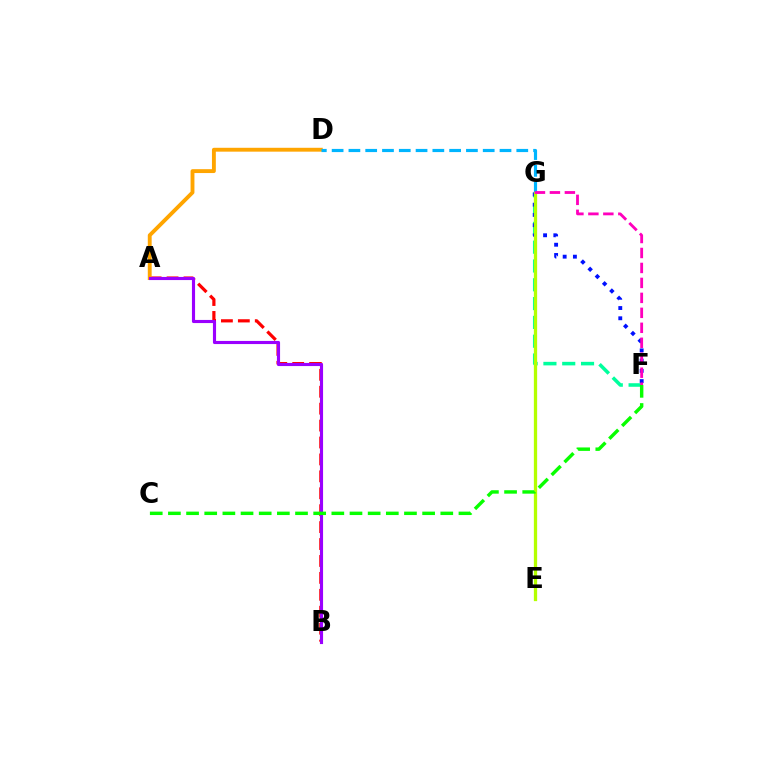{('A', 'B'): [{'color': '#ff0000', 'line_style': 'dashed', 'thickness': 2.3}, {'color': '#9b00ff', 'line_style': 'solid', 'thickness': 2.25}], ('A', 'D'): [{'color': '#ffa500', 'line_style': 'solid', 'thickness': 2.78}], ('D', 'G'): [{'color': '#00b5ff', 'line_style': 'dashed', 'thickness': 2.28}], ('F', 'G'): [{'color': '#00ff9d', 'line_style': 'dashed', 'thickness': 2.55}, {'color': '#0010ff', 'line_style': 'dotted', 'thickness': 2.78}, {'color': '#ff00bd', 'line_style': 'dashed', 'thickness': 2.03}], ('E', 'G'): [{'color': '#b3ff00', 'line_style': 'solid', 'thickness': 2.36}], ('C', 'F'): [{'color': '#08ff00', 'line_style': 'dashed', 'thickness': 2.47}]}